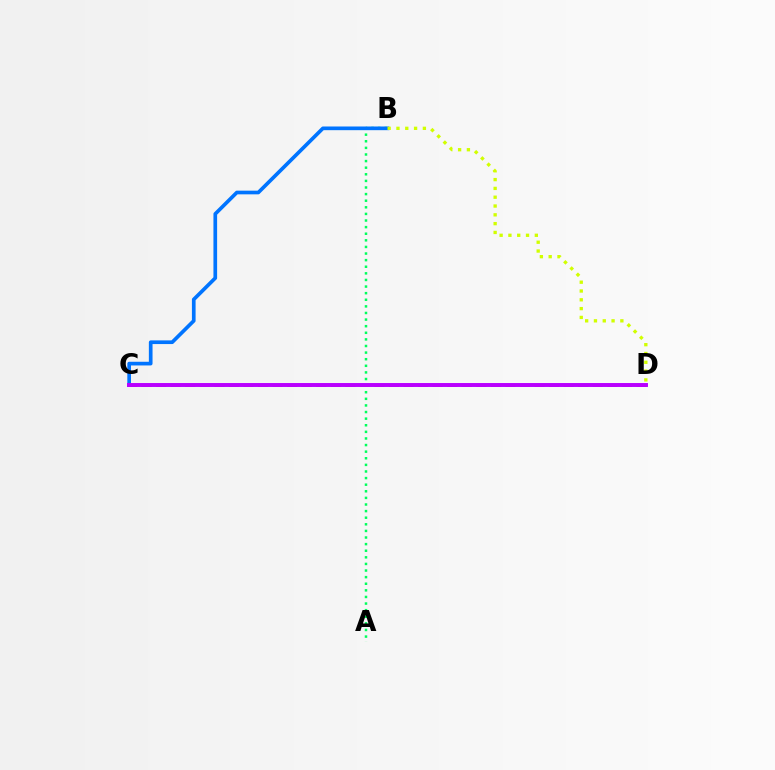{('A', 'B'): [{'color': '#00ff5c', 'line_style': 'dotted', 'thickness': 1.79}], ('C', 'D'): [{'color': '#ff0000', 'line_style': 'dashed', 'thickness': 1.98}, {'color': '#b900ff', 'line_style': 'solid', 'thickness': 2.83}], ('B', 'C'): [{'color': '#0074ff', 'line_style': 'solid', 'thickness': 2.65}], ('B', 'D'): [{'color': '#d1ff00', 'line_style': 'dotted', 'thickness': 2.39}]}